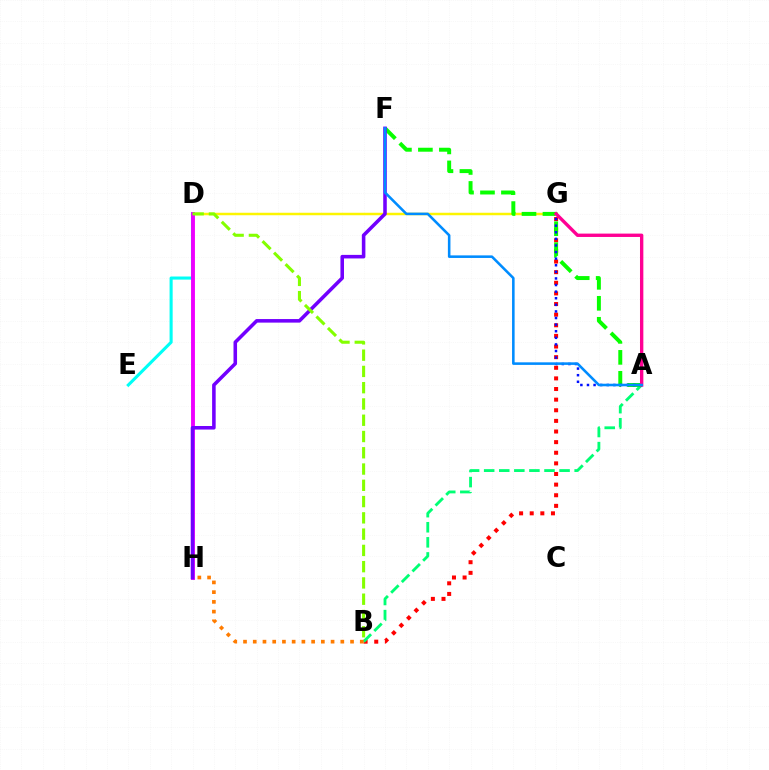{('B', 'G'): [{'color': '#ff0000', 'line_style': 'dotted', 'thickness': 2.89}], ('A', 'B'): [{'color': '#00ff74', 'line_style': 'dashed', 'thickness': 2.05}], ('D', 'G'): [{'color': '#fcf500', 'line_style': 'solid', 'thickness': 1.79}], ('A', 'F'): [{'color': '#08ff00', 'line_style': 'dashed', 'thickness': 2.85}, {'color': '#008cff', 'line_style': 'solid', 'thickness': 1.85}], ('D', 'E'): [{'color': '#00fff6', 'line_style': 'solid', 'thickness': 2.23}], ('B', 'H'): [{'color': '#ff7c00', 'line_style': 'dotted', 'thickness': 2.64}], ('D', 'H'): [{'color': '#ee00ff', 'line_style': 'solid', 'thickness': 2.8}], ('F', 'H'): [{'color': '#7200ff', 'line_style': 'solid', 'thickness': 2.56}], ('A', 'G'): [{'color': '#0010ff', 'line_style': 'dotted', 'thickness': 1.79}, {'color': '#ff0094', 'line_style': 'solid', 'thickness': 2.42}], ('B', 'D'): [{'color': '#84ff00', 'line_style': 'dashed', 'thickness': 2.21}]}